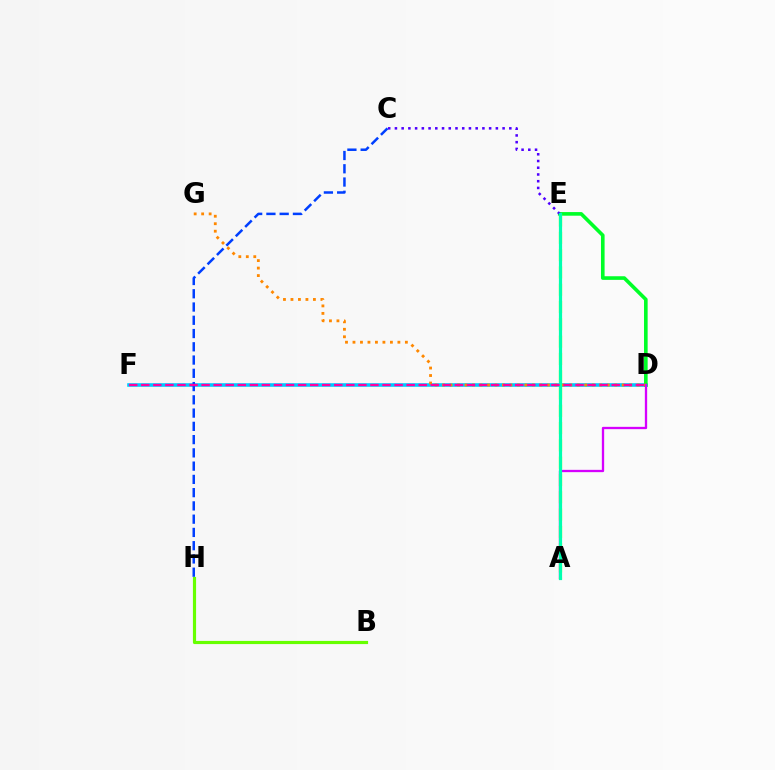{('A', 'E'): [{'color': '#ff0000', 'line_style': 'solid', 'thickness': 1.9}, {'color': '#eeff00', 'line_style': 'dashed', 'thickness': 2.35}, {'color': '#00ffaf', 'line_style': 'solid', 'thickness': 2.3}], ('D', 'F'): [{'color': '#00c7ff', 'line_style': 'solid', 'thickness': 2.57}, {'color': '#ff00a0', 'line_style': 'dashed', 'thickness': 1.64}], ('C', 'H'): [{'color': '#003fff', 'line_style': 'dashed', 'thickness': 1.8}], ('D', 'E'): [{'color': '#00ff27', 'line_style': 'solid', 'thickness': 2.61}], ('C', 'E'): [{'color': '#4f00ff', 'line_style': 'dotted', 'thickness': 1.83}], ('B', 'H'): [{'color': '#66ff00', 'line_style': 'solid', 'thickness': 2.28}], ('D', 'G'): [{'color': '#ff8800', 'line_style': 'dotted', 'thickness': 2.03}], ('A', 'D'): [{'color': '#d600ff', 'line_style': 'solid', 'thickness': 1.66}]}